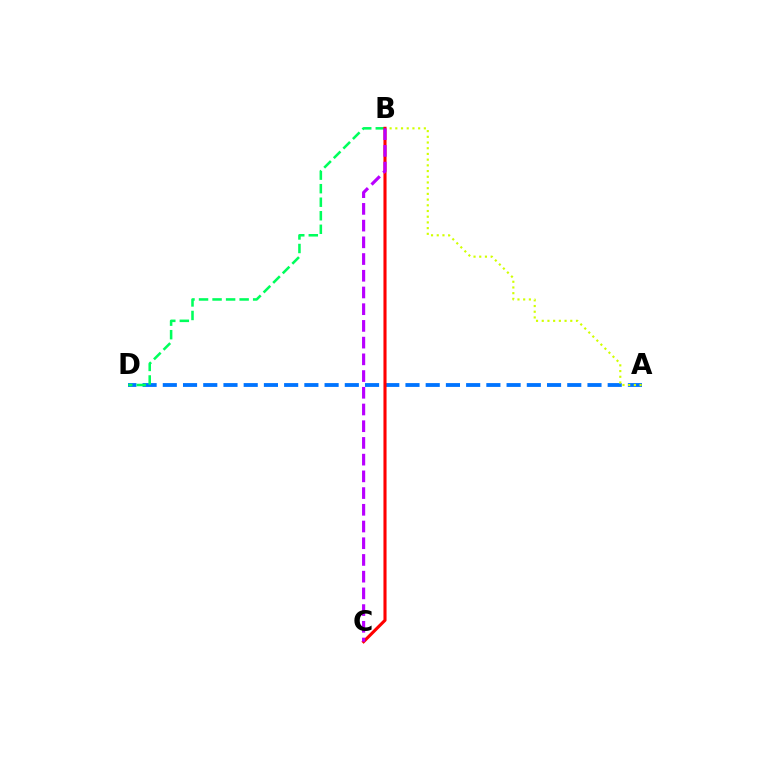{('A', 'D'): [{'color': '#0074ff', 'line_style': 'dashed', 'thickness': 2.75}], ('A', 'B'): [{'color': '#d1ff00', 'line_style': 'dotted', 'thickness': 1.55}], ('B', 'D'): [{'color': '#00ff5c', 'line_style': 'dashed', 'thickness': 1.84}], ('B', 'C'): [{'color': '#ff0000', 'line_style': 'solid', 'thickness': 2.23}, {'color': '#b900ff', 'line_style': 'dashed', 'thickness': 2.27}]}